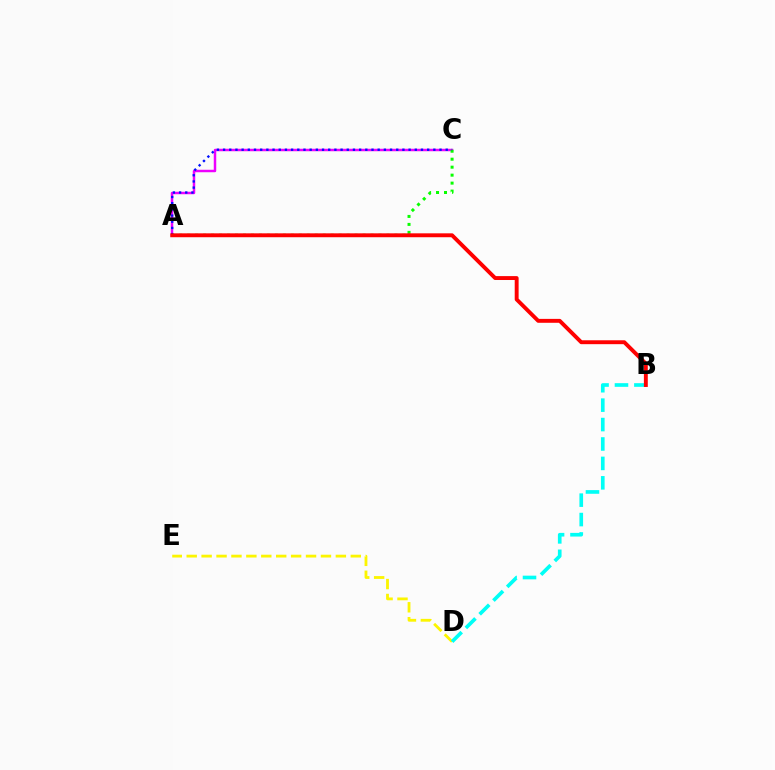{('A', 'C'): [{'color': '#ee00ff', 'line_style': 'solid', 'thickness': 1.78}, {'color': '#08ff00', 'line_style': 'dotted', 'thickness': 2.17}, {'color': '#0010ff', 'line_style': 'dotted', 'thickness': 1.68}], ('D', 'E'): [{'color': '#fcf500', 'line_style': 'dashed', 'thickness': 2.03}], ('B', 'D'): [{'color': '#00fff6', 'line_style': 'dashed', 'thickness': 2.64}], ('A', 'B'): [{'color': '#ff0000', 'line_style': 'solid', 'thickness': 2.81}]}